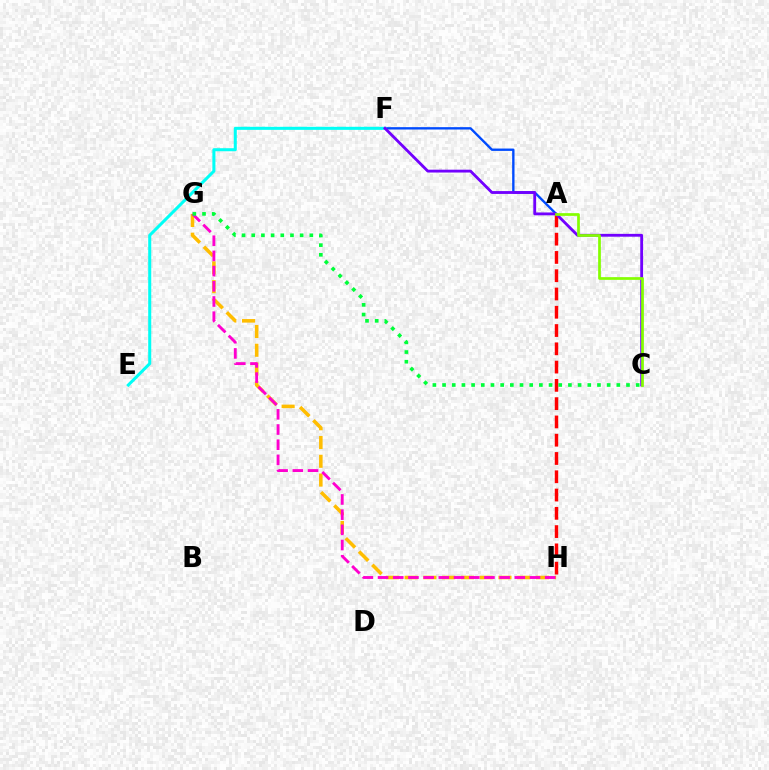{('A', 'F'): [{'color': '#004bff', 'line_style': 'solid', 'thickness': 1.7}], ('G', 'H'): [{'color': '#ffbd00', 'line_style': 'dashed', 'thickness': 2.55}, {'color': '#ff00cf', 'line_style': 'dashed', 'thickness': 2.06}], ('A', 'H'): [{'color': '#ff0000', 'line_style': 'dashed', 'thickness': 2.48}], ('E', 'F'): [{'color': '#00fff6', 'line_style': 'solid', 'thickness': 2.19}], ('C', 'F'): [{'color': '#7200ff', 'line_style': 'solid', 'thickness': 2.04}], ('C', 'G'): [{'color': '#00ff39', 'line_style': 'dotted', 'thickness': 2.63}], ('A', 'C'): [{'color': '#84ff00', 'line_style': 'solid', 'thickness': 1.96}]}